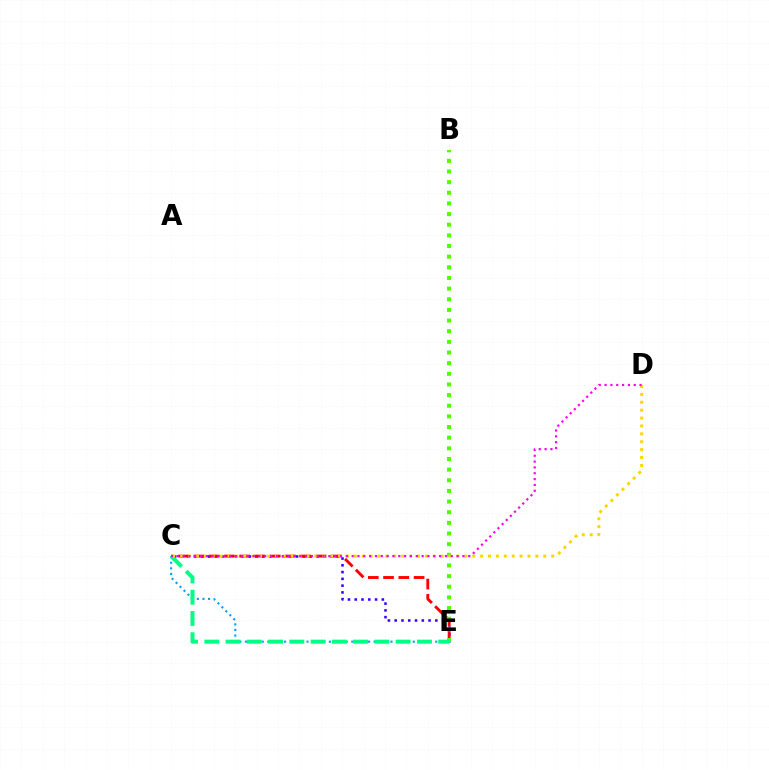{('C', 'E'): [{'color': '#3700ff', 'line_style': 'dotted', 'thickness': 1.84}, {'color': '#009eff', 'line_style': 'dotted', 'thickness': 1.52}, {'color': '#ff0000', 'line_style': 'dashed', 'thickness': 2.08}, {'color': '#00ff86', 'line_style': 'dashed', 'thickness': 2.89}], ('B', 'E'): [{'color': '#4fff00', 'line_style': 'dotted', 'thickness': 2.89}], ('C', 'D'): [{'color': '#ffd500', 'line_style': 'dotted', 'thickness': 2.14}, {'color': '#ff00ed', 'line_style': 'dotted', 'thickness': 1.58}]}